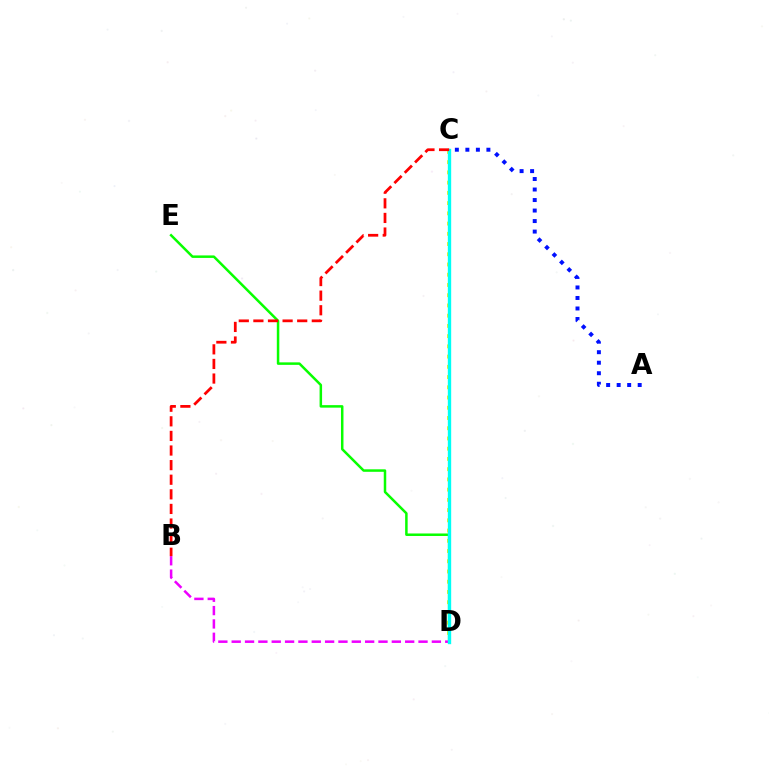{('C', 'D'): [{'color': '#fcf500', 'line_style': 'dotted', 'thickness': 2.78}, {'color': '#00fff6', 'line_style': 'solid', 'thickness': 2.42}], ('D', 'E'): [{'color': '#08ff00', 'line_style': 'solid', 'thickness': 1.8}], ('B', 'D'): [{'color': '#ee00ff', 'line_style': 'dashed', 'thickness': 1.81}], ('A', 'C'): [{'color': '#0010ff', 'line_style': 'dotted', 'thickness': 2.86}], ('B', 'C'): [{'color': '#ff0000', 'line_style': 'dashed', 'thickness': 1.98}]}